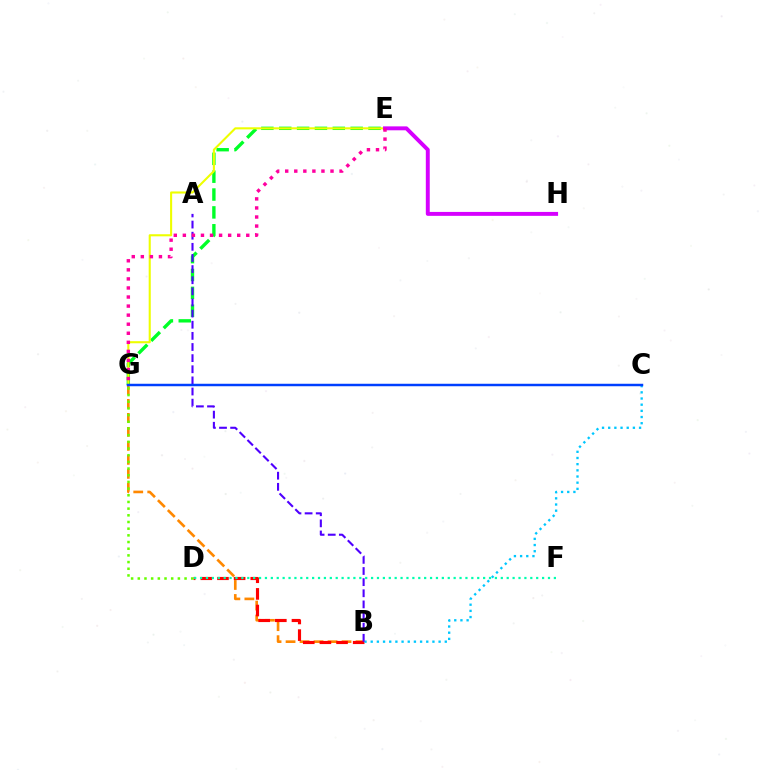{('E', 'G'): [{'color': '#00ff27', 'line_style': 'dashed', 'thickness': 2.43}, {'color': '#eeff00', 'line_style': 'solid', 'thickness': 1.51}, {'color': '#ff00a0', 'line_style': 'dotted', 'thickness': 2.46}], ('B', 'G'): [{'color': '#ff8800', 'line_style': 'dashed', 'thickness': 1.9}], ('B', 'D'): [{'color': '#ff0000', 'line_style': 'dashed', 'thickness': 2.26}], ('B', 'C'): [{'color': '#00c7ff', 'line_style': 'dotted', 'thickness': 1.68}], ('D', 'F'): [{'color': '#00ffaf', 'line_style': 'dotted', 'thickness': 1.6}], ('E', 'H'): [{'color': '#d600ff', 'line_style': 'solid', 'thickness': 2.83}], ('D', 'G'): [{'color': '#66ff00', 'line_style': 'dotted', 'thickness': 1.81}], ('A', 'B'): [{'color': '#4f00ff', 'line_style': 'dashed', 'thickness': 1.51}], ('C', 'G'): [{'color': '#003fff', 'line_style': 'solid', 'thickness': 1.79}]}